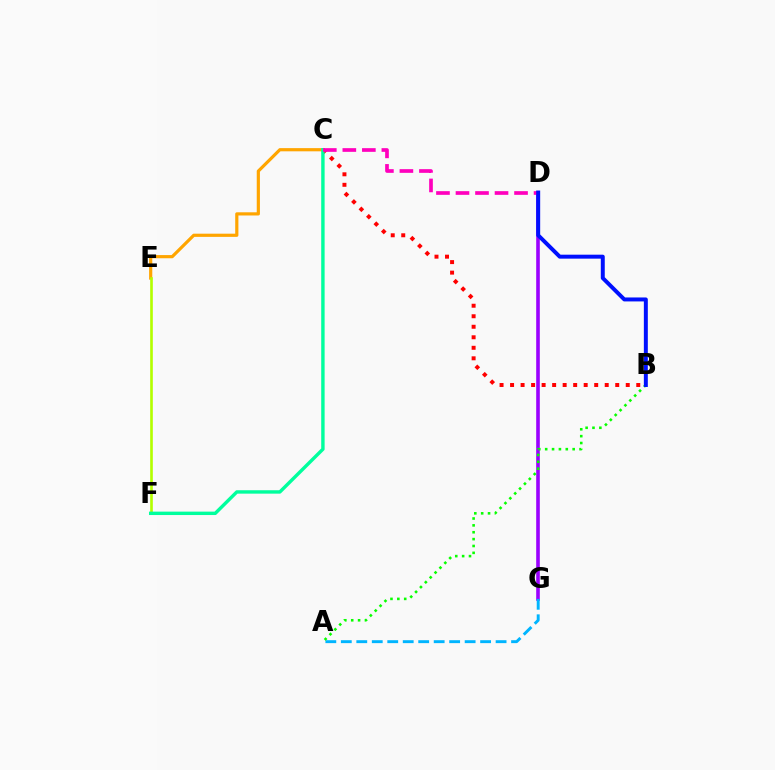{('D', 'G'): [{'color': '#9b00ff', 'line_style': 'solid', 'thickness': 2.6}], ('C', 'E'): [{'color': '#ffa500', 'line_style': 'solid', 'thickness': 2.29}], ('B', 'C'): [{'color': '#ff0000', 'line_style': 'dotted', 'thickness': 2.86}], ('A', 'G'): [{'color': '#00b5ff', 'line_style': 'dashed', 'thickness': 2.1}], ('E', 'F'): [{'color': '#b3ff00', 'line_style': 'solid', 'thickness': 1.9}], ('A', 'B'): [{'color': '#08ff00', 'line_style': 'dotted', 'thickness': 1.87}], ('C', 'F'): [{'color': '#00ff9d', 'line_style': 'solid', 'thickness': 2.45}], ('C', 'D'): [{'color': '#ff00bd', 'line_style': 'dashed', 'thickness': 2.65}], ('B', 'D'): [{'color': '#0010ff', 'line_style': 'solid', 'thickness': 2.85}]}